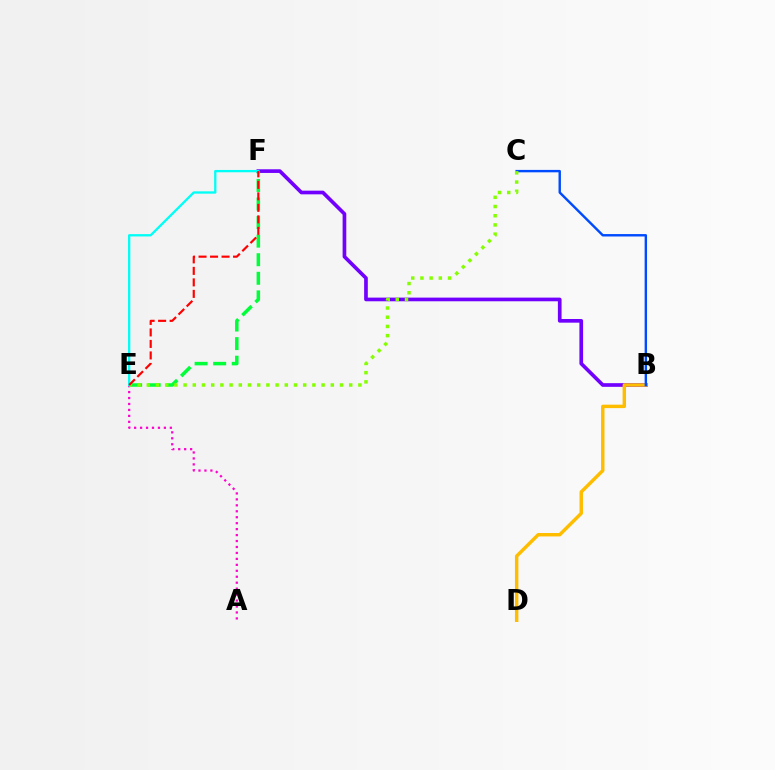{('B', 'F'): [{'color': '#7200ff', 'line_style': 'solid', 'thickness': 2.64}], ('B', 'D'): [{'color': '#ffbd00', 'line_style': 'solid', 'thickness': 2.47}], ('B', 'C'): [{'color': '#004bff', 'line_style': 'solid', 'thickness': 1.74}], ('E', 'F'): [{'color': '#00ff39', 'line_style': 'dashed', 'thickness': 2.52}, {'color': '#00fff6', 'line_style': 'solid', 'thickness': 1.66}, {'color': '#ff0000', 'line_style': 'dashed', 'thickness': 1.56}], ('A', 'E'): [{'color': '#ff00cf', 'line_style': 'dotted', 'thickness': 1.62}], ('C', 'E'): [{'color': '#84ff00', 'line_style': 'dotted', 'thickness': 2.5}]}